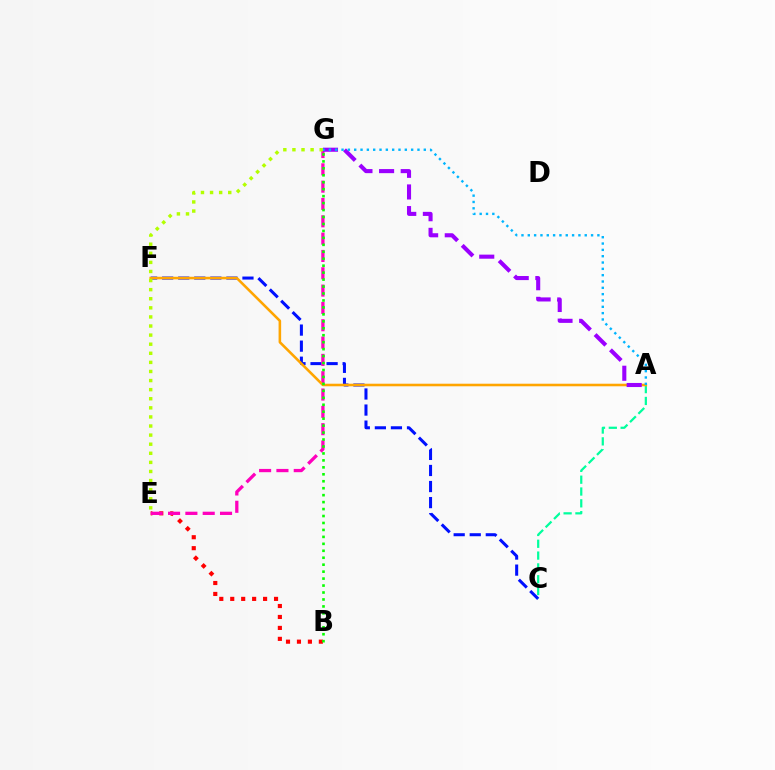{('C', 'F'): [{'color': '#0010ff', 'line_style': 'dashed', 'thickness': 2.18}], ('B', 'E'): [{'color': '#ff0000', 'line_style': 'dotted', 'thickness': 2.97}], ('E', 'G'): [{'color': '#ff00bd', 'line_style': 'dashed', 'thickness': 2.35}, {'color': '#b3ff00', 'line_style': 'dotted', 'thickness': 2.47}], ('A', 'C'): [{'color': '#00ff9d', 'line_style': 'dashed', 'thickness': 1.61}], ('A', 'F'): [{'color': '#ffa500', 'line_style': 'solid', 'thickness': 1.85}], ('A', 'G'): [{'color': '#9b00ff', 'line_style': 'dashed', 'thickness': 2.94}, {'color': '#00b5ff', 'line_style': 'dotted', 'thickness': 1.72}], ('B', 'G'): [{'color': '#08ff00', 'line_style': 'dotted', 'thickness': 1.89}]}